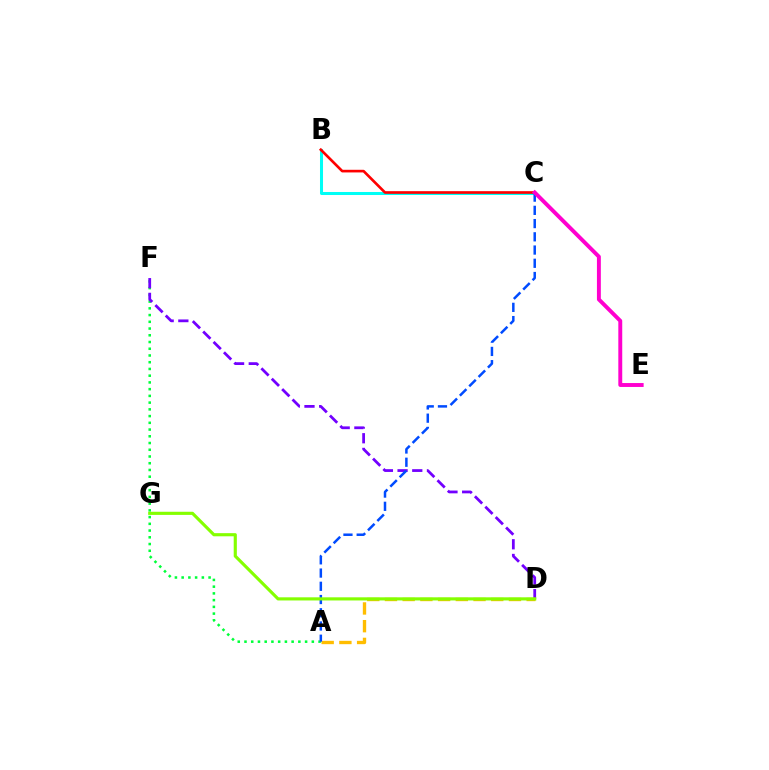{('B', 'C'): [{'color': '#00fff6', 'line_style': 'solid', 'thickness': 2.17}, {'color': '#ff0000', 'line_style': 'solid', 'thickness': 1.9}], ('A', 'F'): [{'color': '#00ff39', 'line_style': 'dotted', 'thickness': 1.83}], ('D', 'F'): [{'color': '#7200ff', 'line_style': 'dashed', 'thickness': 2.0}], ('A', 'D'): [{'color': '#ffbd00', 'line_style': 'dashed', 'thickness': 2.41}], ('A', 'C'): [{'color': '#004bff', 'line_style': 'dashed', 'thickness': 1.8}], ('C', 'E'): [{'color': '#ff00cf', 'line_style': 'solid', 'thickness': 2.82}], ('D', 'G'): [{'color': '#84ff00', 'line_style': 'solid', 'thickness': 2.26}]}